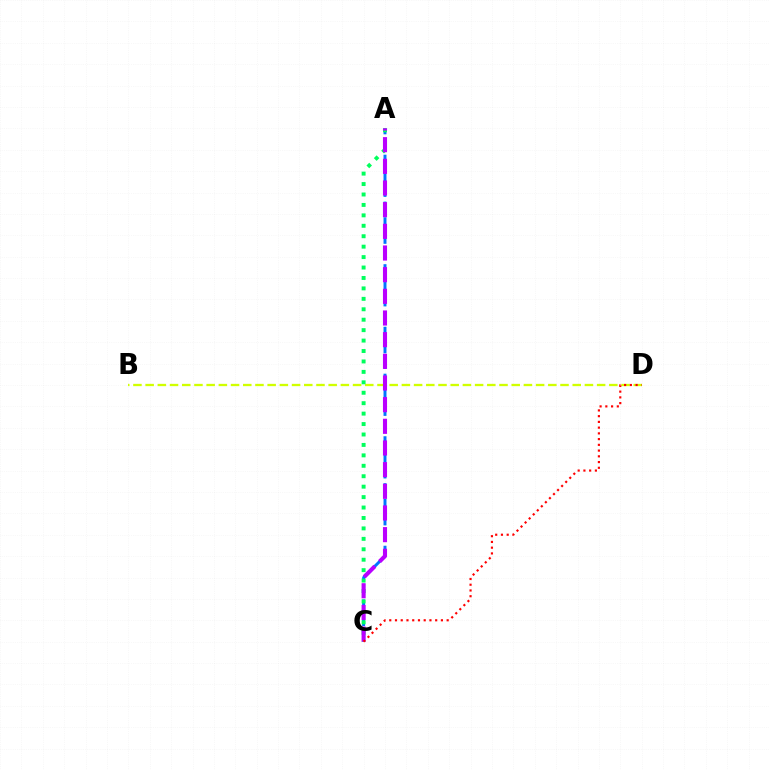{('A', 'C'): [{'color': '#0074ff', 'line_style': 'dashed', 'thickness': 2.13}, {'color': '#00ff5c', 'line_style': 'dotted', 'thickness': 2.84}, {'color': '#b900ff', 'line_style': 'dashed', 'thickness': 2.94}], ('B', 'D'): [{'color': '#d1ff00', 'line_style': 'dashed', 'thickness': 1.66}], ('C', 'D'): [{'color': '#ff0000', 'line_style': 'dotted', 'thickness': 1.56}]}